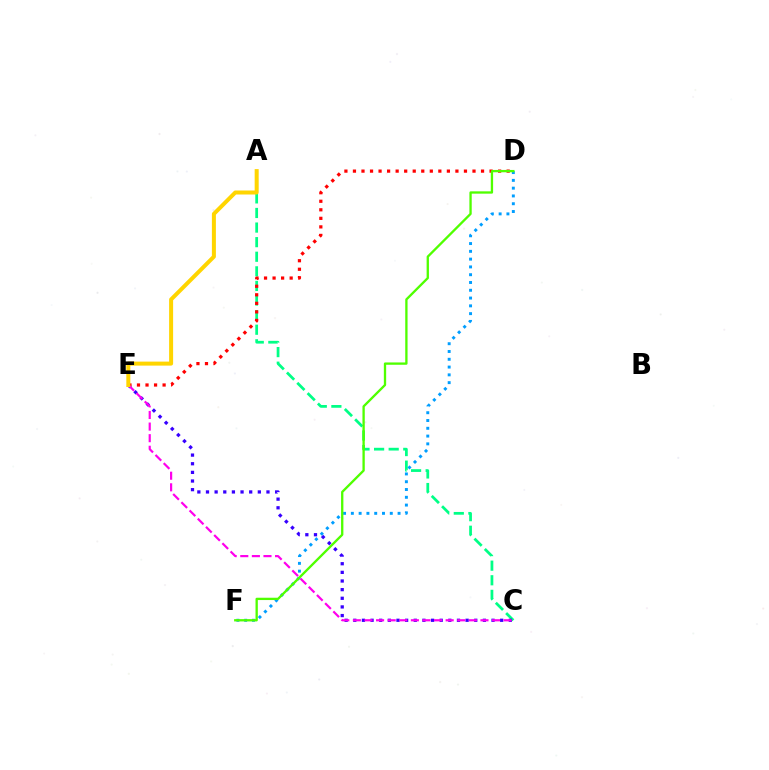{('A', 'C'): [{'color': '#00ff86', 'line_style': 'dashed', 'thickness': 1.98}], ('C', 'E'): [{'color': '#3700ff', 'line_style': 'dotted', 'thickness': 2.35}, {'color': '#ff00ed', 'line_style': 'dashed', 'thickness': 1.58}], ('D', 'F'): [{'color': '#009eff', 'line_style': 'dotted', 'thickness': 2.12}, {'color': '#4fff00', 'line_style': 'solid', 'thickness': 1.67}], ('D', 'E'): [{'color': '#ff0000', 'line_style': 'dotted', 'thickness': 2.32}], ('A', 'E'): [{'color': '#ffd500', 'line_style': 'solid', 'thickness': 2.88}]}